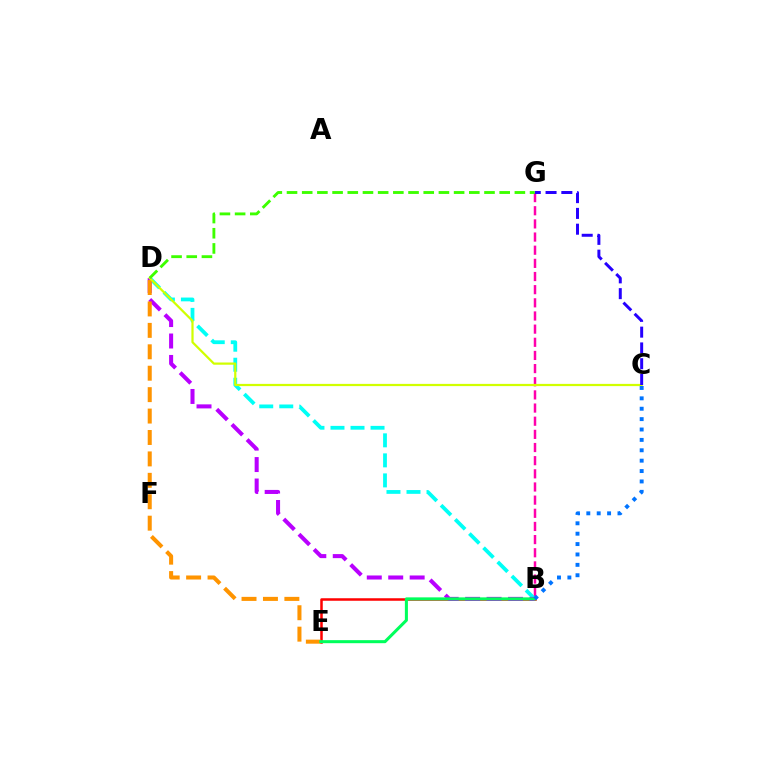{('B', 'E'): [{'color': '#ff0000', 'line_style': 'solid', 'thickness': 1.8}, {'color': '#00ff5c', 'line_style': 'solid', 'thickness': 2.19}], ('B', 'G'): [{'color': '#ff00ac', 'line_style': 'dashed', 'thickness': 1.79}], ('B', 'D'): [{'color': '#00fff6', 'line_style': 'dashed', 'thickness': 2.72}, {'color': '#b900ff', 'line_style': 'dashed', 'thickness': 2.91}], ('D', 'E'): [{'color': '#ff9400', 'line_style': 'dashed', 'thickness': 2.91}], ('C', 'D'): [{'color': '#d1ff00', 'line_style': 'solid', 'thickness': 1.6}], ('C', 'G'): [{'color': '#2500ff', 'line_style': 'dashed', 'thickness': 2.14}], ('B', 'C'): [{'color': '#0074ff', 'line_style': 'dotted', 'thickness': 2.82}], ('D', 'G'): [{'color': '#3dff00', 'line_style': 'dashed', 'thickness': 2.06}]}